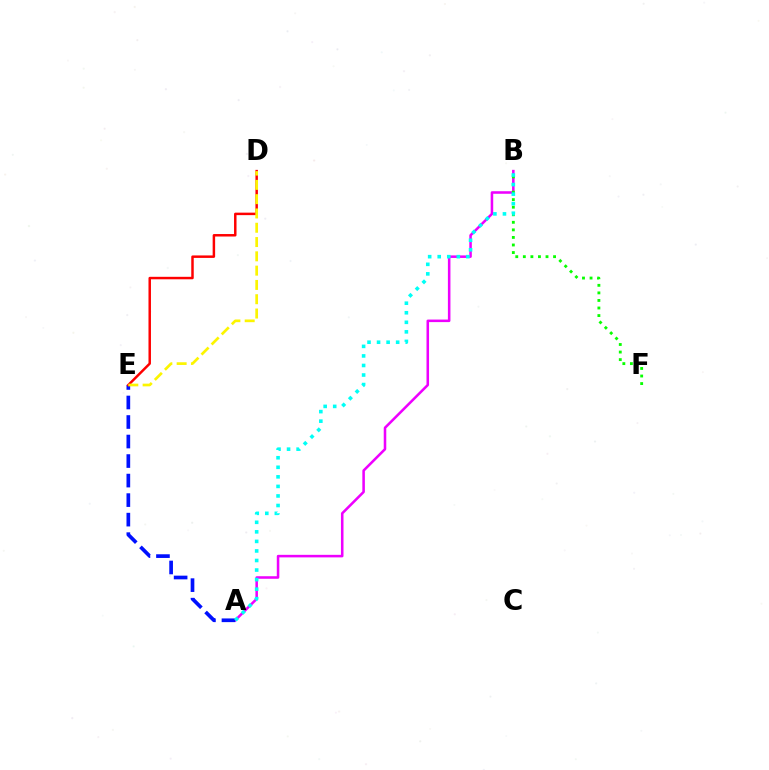{('A', 'B'): [{'color': '#ee00ff', 'line_style': 'solid', 'thickness': 1.83}, {'color': '#00fff6', 'line_style': 'dotted', 'thickness': 2.59}], ('A', 'E'): [{'color': '#0010ff', 'line_style': 'dashed', 'thickness': 2.65}], ('D', 'E'): [{'color': '#ff0000', 'line_style': 'solid', 'thickness': 1.78}, {'color': '#fcf500', 'line_style': 'dashed', 'thickness': 1.94}], ('B', 'F'): [{'color': '#08ff00', 'line_style': 'dotted', 'thickness': 2.05}]}